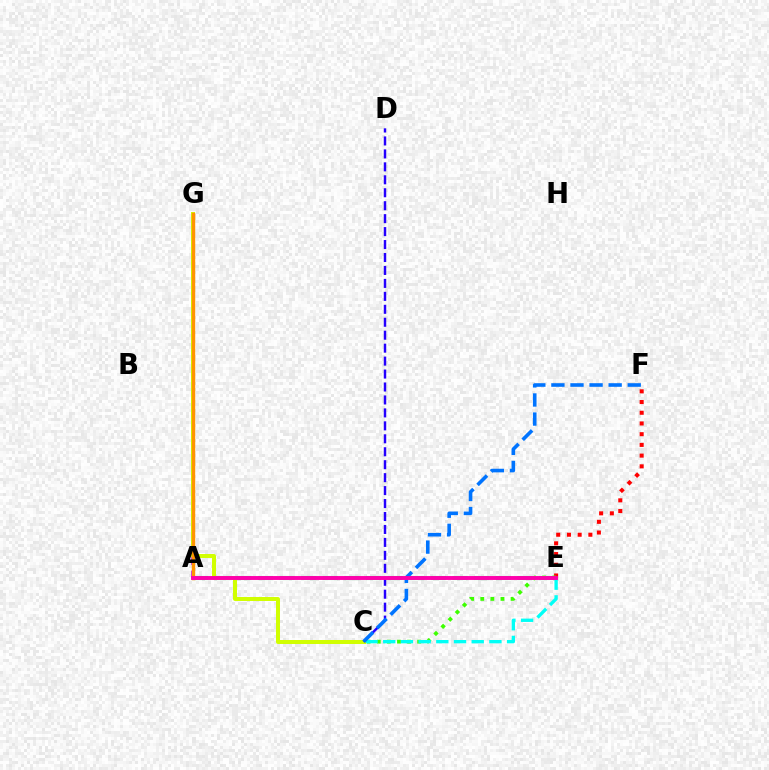{('E', 'F'): [{'color': '#ff0000', 'line_style': 'dotted', 'thickness': 2.91}], ('A', 'E'): [{'color': '#00ff5c', 'line_style': 'dashed', 'thickness': 2.94}, {'color': '#ff00ac', 'line_style': 'solid', 'thickness': 2.81}], ('C', 'E'): [{'color': '#3dff00', 'line_style': 'dotted', 'thickness': 2.74}, {'color': '#00fff6', 'line_style': 'dashed', 'thickness': 2.4}], ('A', 'G'): [{'color': '#b900ff', 'line_style': 'dashed', 'thickness': 2.55}, {'color': '#ff9400', 'line_style': 'solid', 'thickness': 2.47}], ('C', 'G'): [{'color': '#d1ff00', 'line_style': 'solid', 'thickness': 2.87}], ('C', 'D'): [{'color': '#2500ff', 'line_style': 'dashed', 'thickness': 1.76}], ('C', 'F'): [{'color': '#0074ff', 'line_style': 'dashed', 'thickness': 2.59}]}